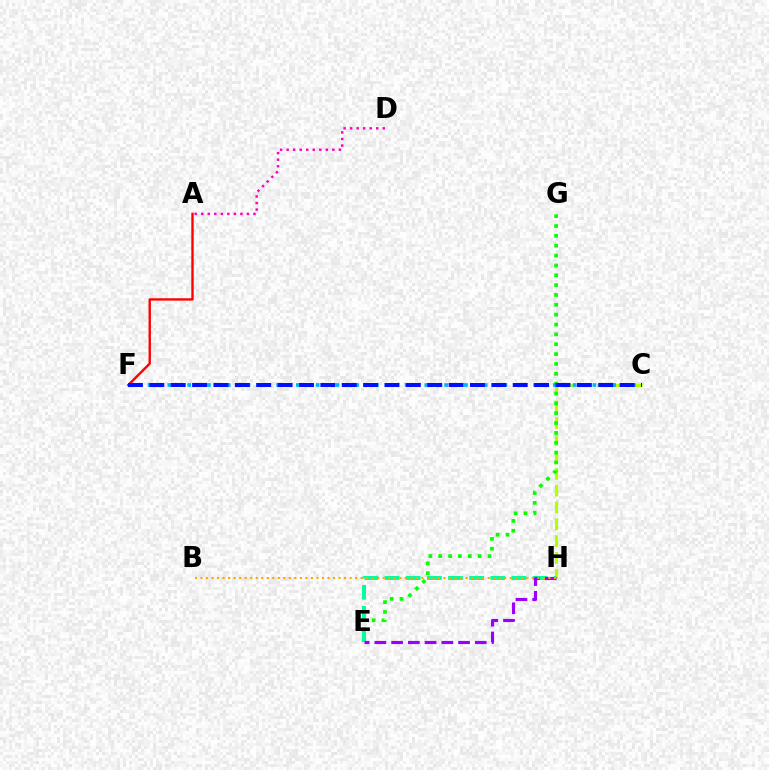{('A', 'D'): [{'color': '#ff00bd', 'line_style': 'dotted', 'thickness': 1.77}], ('C', 'H'): [{'color': '#b3ff00', 'line_style': 'dashed', 'thickness': 2.29}], ('E', 'G'): [{'color': '#08ff00', 'line_style': 'dotted', 'thickness': 2.68}], ('E', 'H'): [{'color': '#00ff9d', 'line_style': 'dashed', 'thickness': 2.87}, {'color': '#9b00ff', 'line_style': 'dashed', 'thickness': 2.27}], ('A', 'F'): [{'color': '#ff0000', 'line_style': 'solid', 'thickness': 1.71}], ('C', 'F'): [{'color': '#00b5ff', 'line_style': 'dotted', 'thickness': 2.69}, {'color': '#0010ff', 'line_style': 'dashed', 'thickness': 2.9}], ('B', 'H'): [{'color': '#ffa500', 'line_style': 'dotted', 'thickness': 1.5}]}